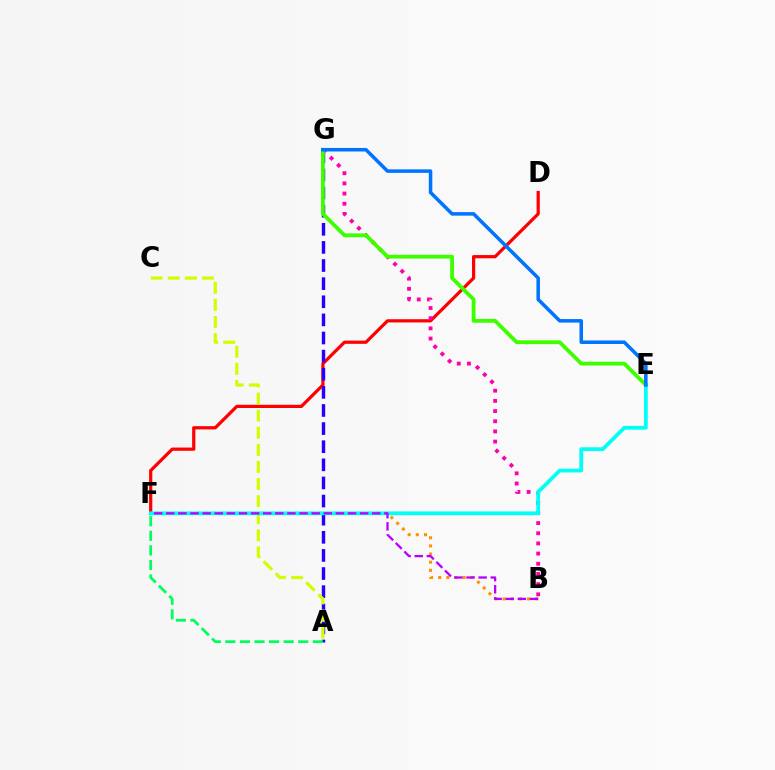{('D', 'F'): [{'color': '#ff0000', 'line_style': 'solid', 'thickness': 2.32}], ('A', 'G'): [{'color': '#2500ff', 'line_style': 'dashed', 'thickness': 2.46}], ('B', 'F'): [{'color': '#ff9400', 'line_style': 'dotted', 'thickness': 2.21}, {'color': '#b900ff', 'line_style': 'dashed', 'thickness': 1.65}], ('B', 'G'): [{'color': '#ff00ac', 'line_style': 'dotted', 'thickness': 2.77}], ('E', 'G'): [{'color': '#3dff00', 'line_style': 'solid', 'thickness': 2.74}, {'color': '#0074ff', 'line_style': 'solid', 'thickness': 2.54}], ('A', 'F'): [{'color': '#00ff5c', 'line_style': 'dashed', 'thickness': 1.98}], ('A', 'C'): [{'color': '#d1ff00', 'line_style': 'dashed', 'thickness': 2.32}], ('E', 'F'): [{'color': '#00fff6', 'line_style': 'solid', 'thickness': 2.72}]}